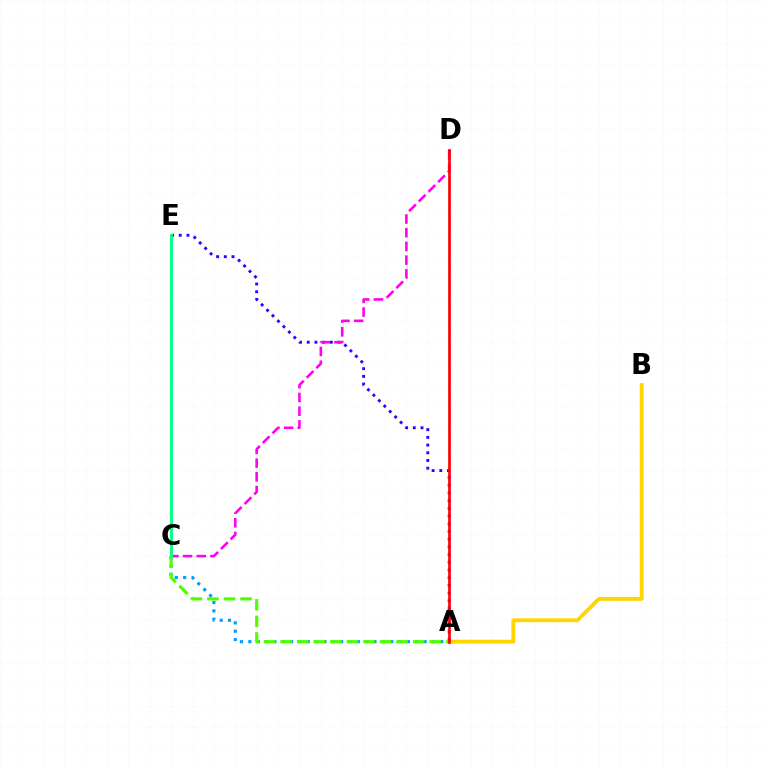{('A', 'C'): [{'color': '#009eff', 'line_style': 'dotted', 'thickness': 2.27}, {'color': '#4fff00', 'line_style': 'dashed', 'thickness': 2.25}], ('A', 'B'): [{'color': '#ffd500', 'line_style': 'solid', 'thickness': 2.77}], ('A', 'E'): [{'color': '#3700ff', 'line_style': 'dotted', 'thickness': 2.09}], ('C', 'D'): [{'color': '#ff00ed', 'line_style': 'dashed', 'thickness': 1.86}], ('A', 'D'): [{'color': '#ff0000', 'line_style': 'solid', 'thickness': 1.93}], ('C', 'E'): [{'color': '#00ff86', 'line_style': 'solid', 'thickness': 2.07}]}